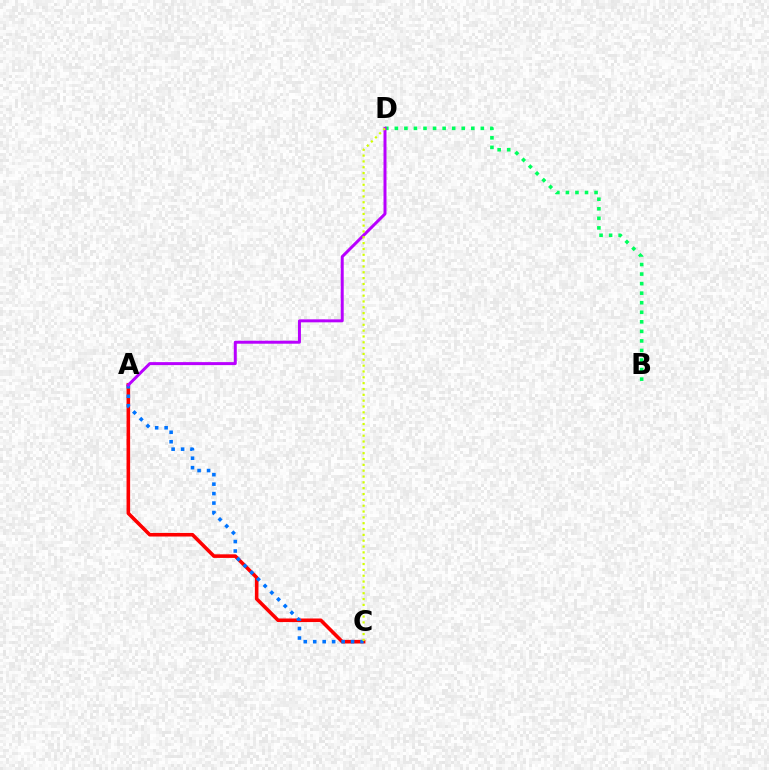{('B', 'D'): [{'color': '#00ff5c', 'line_style': 'dotted', 'thickness': 2.6}], ('A', 'C'): [{'color': '#ff0000', 'line_style': 'solid', 'thickness': 2.58}, {'color': '#0074ff', 'line_style': 'dotted', 'thickness': 2.57}], ('A', 'D'): [{'color': '#b900ff', 'line_style': 'solid', 'thickness': 2.15}], ('C', 'D'): [{'color': '#d1ff00', 'line_style': 'dotted', 'thickness': 1.59}]}